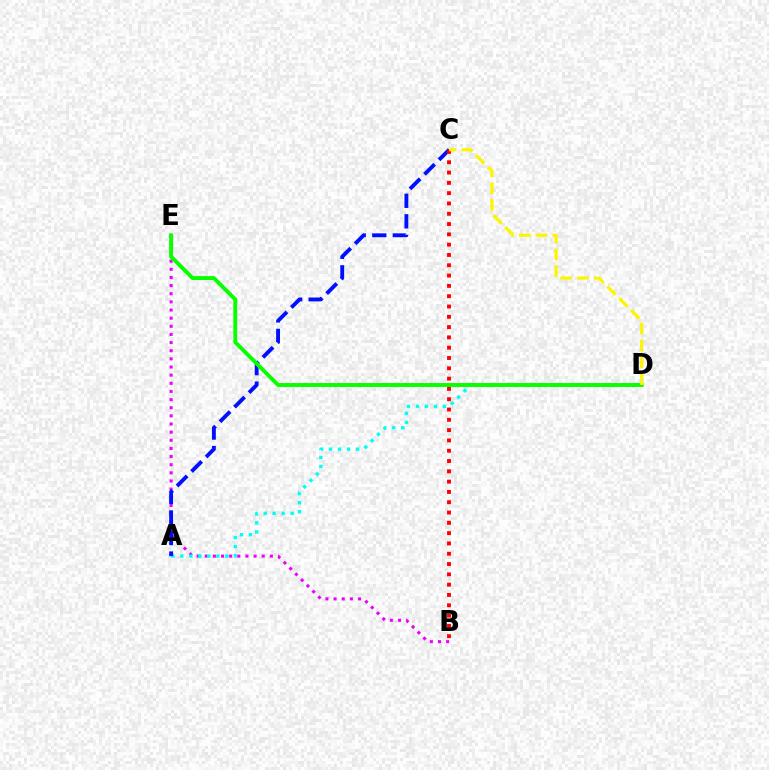{('B', 'E'): [{'color': '#ee00ff', 'line_style': 'dotted', 'thickness': 2.21}], ('A', 'D'): [{'color': '#00fff6', 'line_style': 'dotted', 'thickness': 2.45}], ('A', 'C'): [{'color': '#0010ff', 'line_style': 'dashed', 'thickness': 2.79}], ('B', 'C'): [{'color': '#ff0000', 'line_style': 'dotted', 'thickness': 2.8}], ('D', 'E'): [{'color': '#08ff00', 'line_style': 'solid', 'thickness': 2.81}], ('C', 'D'): [{'color': '#fcf500', 'line_style': 'dashed', 'thickness': 2.29}]}